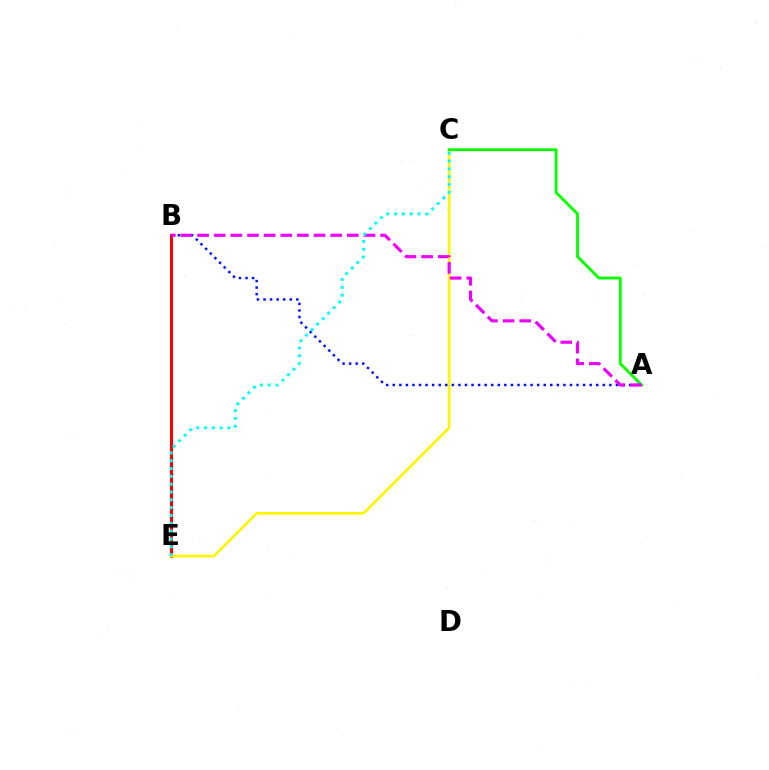{('B', 'E'): [{'color': '#ff0000', 'line_style': 'solid', 'thickness': 2.19}], ('C', 'E'): [{'color': '#fcf500', 'line_style': 'solid', 'thickness': 1.91}, {'color': '#00fff6', 'line_style': 'dotted', 'thickness': 2.13}], ('A', 'B'): [{'color': '#0010ff', 'line_style': 'dotted', 'thickness': 1.78}, {'color': '#ee00ff', 'line_style': 'dashed', 'thickness': 2.26}], ('A', 'C'): [{'color': '#08ff00', 'line_style': 'solid', 'thickness': 2.05}]}